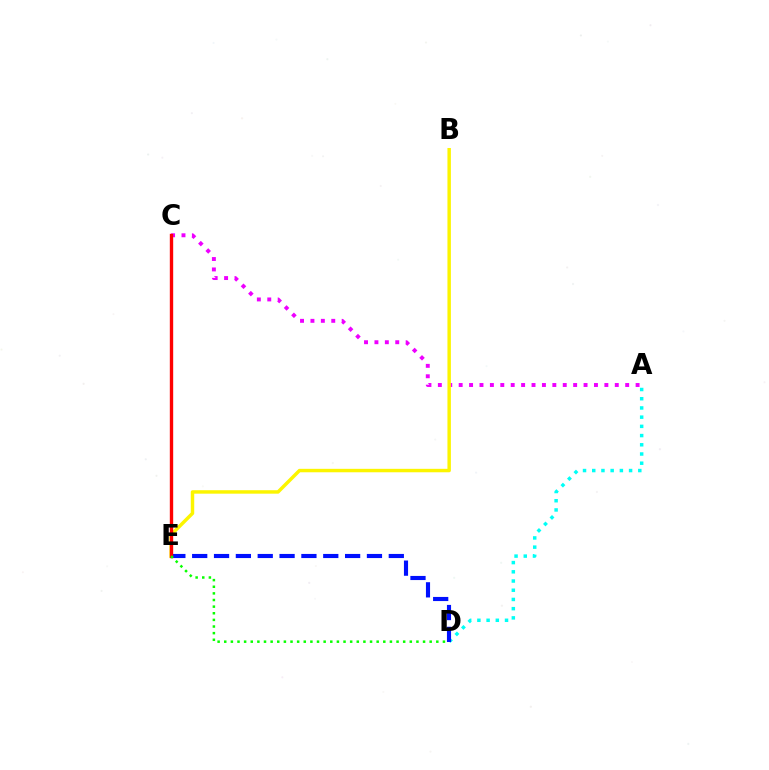{('A', 'C'): [{'color': '#ee00ff', 'line_style': 'dotted', 'thickness': 2.83}], ('A', 'D'): [{'color': '#00fff6', 'line_style': 'dotted', 'thickness': 2.5}], ('D', 'E'): [{'color': '#0010ff', 'line_style': 'dashed', 'thickness': 2.97}, {'color': '#08ff00', 'line_style': 'dotted', 'thickness': 1.8}], ('B', 'E'): [{'color': '#fcf500', 'line_style': 'solid', 'thickness': 2.49}], ('C', 'E'): [{'color': '#ff0000', 'line_style': 'solid', 'thickness': 2.43}]}